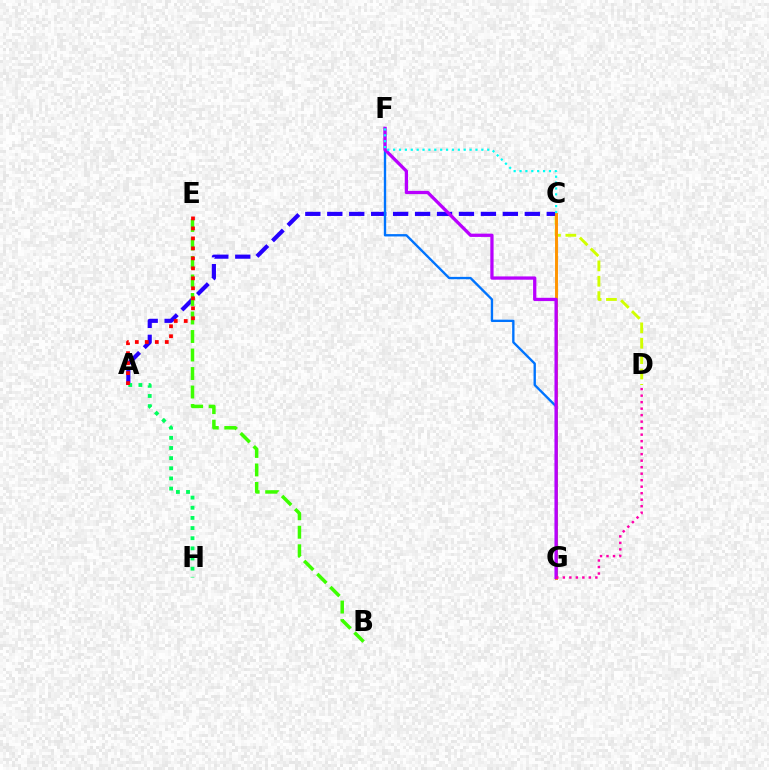{('C', 'D'): [{'color': '#d1ff00', 'line_style': 'dashed', 'thickness': 2.09}], ('A', 'C'): [{'color': '#2500ff', 'line_style': 'dashed', 'thickness': 2.98}], ('C', 'G'): [{'color': '#ff9400', 'line_style': 'solid', 'thickness': 2.12}], ('F', 'G'): [{'color': '#0074ff', 'line_style': 'solid', 'thickness': 1.7}, {'color': '#b900ff', 'line_style': 'solid', 'thickness': 2.36}], ('A', 'H'): [{'color': '#00ff5c', 'line_style': 'dotted', 'thickness': 2.76}], ('D', 'G'): [{'color': '#ff00ac', 'line_style': 'dotted', 'thickness': 1.77}], ('C', 'F'): [{'color': '#00fff6', 'line_style': 'dotted', 'thickness': 1.6}], ('B', 'E'): [{'color': '#3dff00', 'line_style': 'dashed', 'thickness': 2.51}], ('A', 'E'): [{'color': '#ff0000', 'line_style': 'dotted', 'thickness': 2.71}]}